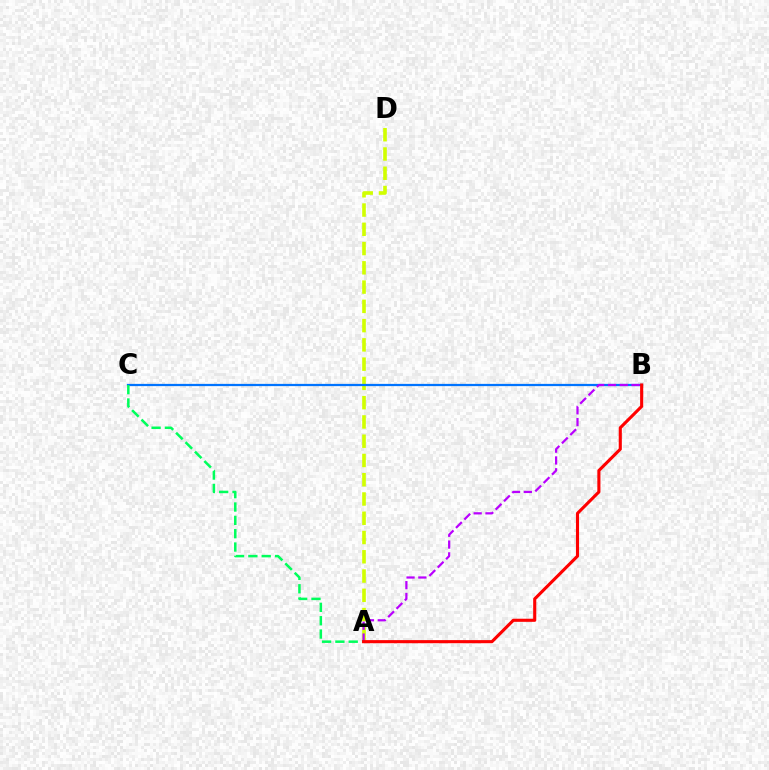{('A', 'D'): [{'color': '#d1ff00', 'line_style': 'dashed', 'thickness': 2.62}], ('B', 'C'): [{'color': '#0074ff', 'line_style': 'solid', 'thickness': 1.62}], ('A', 'C'): [{'color': '#00ff5c', 'line_style': 'dashed', 'thickness': 1.81}], ('A', 'B'): [{'color': '#b900ff', 'line_style': 'dashed', 'thickness': 1.6}, {'color': '#ff0000', 'line_style': 'solid', 'thickness': 2.24}]}